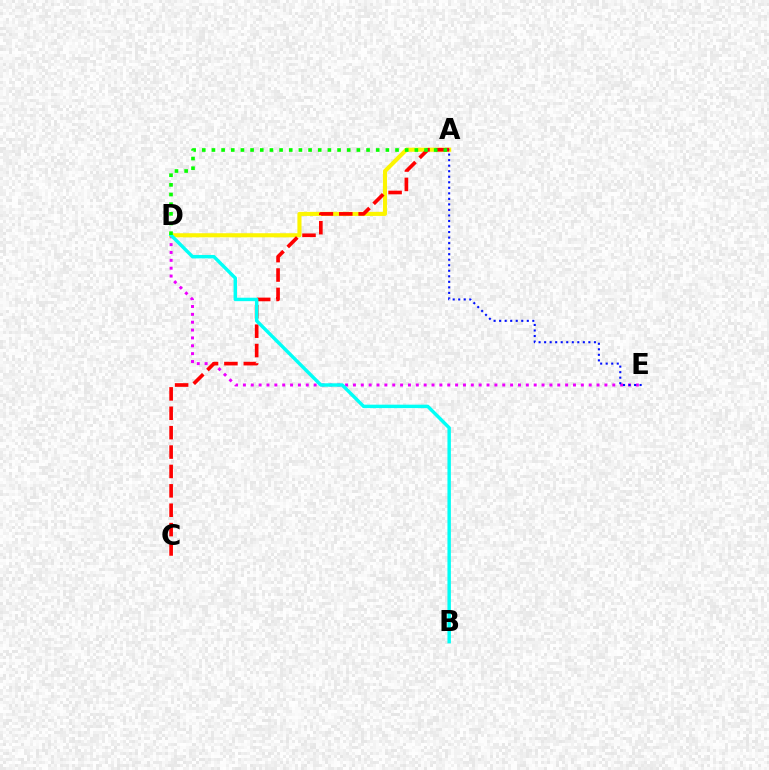{('D', 'E'): [{'color': '#ee00ff', 'line_style': 'dotted', 'thickness': 2.14}], ('A', 'D'): [{'color': '#fcf500', 'line_style': 'solid', 'thickness': 2.95}, {'color': '#08ff00', 'line_style': 'dotted', 'thickness': 2.63}], ('A', 'C'): [{'color': '#ff0000', 'line_style': 'dashed', 'thickness': 2.63}], ('B', 'D'): [{'color': '#00fff6', 'line_style': 'solid', 'thickness': 2.47}], ('A', 'E'): [{'color': '#0010ff', 'line_style': 'dotted', 'thickness': 1.5}]}